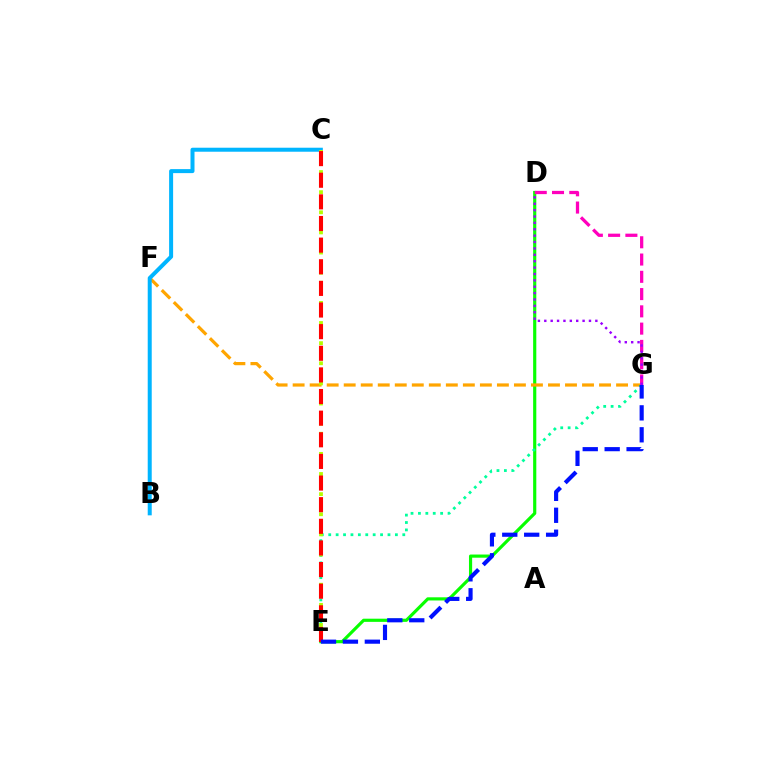{('D', 'E'): [{'color': '#08ff00', 'line_style': 'solid', 'thickness': 2.28}], ('F', 'G'): [{'color': '#ffa500', 'line_style': 'dashed', 'thickness': 2.31}], ('E', 'G'): [{'color': '#00ff9d', 'line_style': 'dotted', 'thickness': 2.01}, {'color': '#0010ff', 'line_style': 'dashed', 'thickness': 2.98}], ('D', 'G'): [{'color': '#ff00bd', 'line_style': 'dashed', 'thickness': 2.35}, {'color': '#9b00ff', 'line_style': 'dotted', 'thickness': 1.73}], ('B', 'C'): [{'color': '#00b5ff', 'line_style': 'solid', 'thickness': 2.88}], ('C', 'E'): [{'color': '#b3ff00', 'line_style': 'dotted', 'thickness': 2.73}, {'color': '#ff0000', 'line_style': 'dashed', 'thickness': 2.94}]}